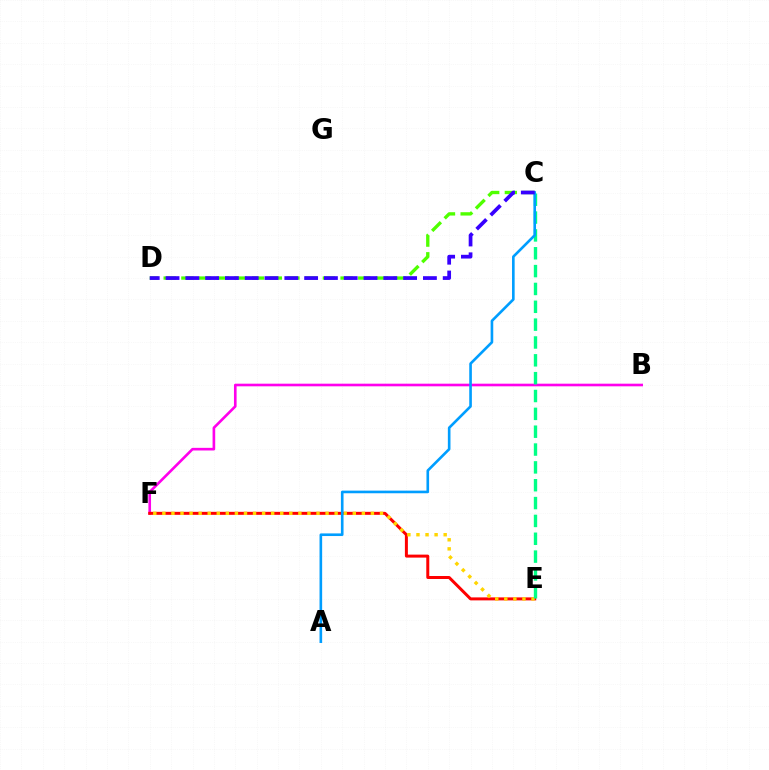{('C', 'D'): [{'color': '#4fff00', 'line_style': 'dashed', 'thickness': 2.4}, {'color': '#3700ff', 'line_style': 'dashed', 'thickness': 2.69}], ('B', 'F'): [{'color': '#ff00ed', 'line_style': 'solid', 'thickness': 1.9}], ('E', 'F'): [{'color': '#ff0000', 'line_style': 'solid', 'thickness': 2.15}, {'color': '#ffd500', 'line_style': 'dotted', 'thickness': 2.46}], ('C', 'E'): [{'color': '#00ff86', 'line_style': 'dashed', 'thickness': 2.42}], ('A', 'C'): [{'color': '#009eff', 'line_style': 'solid', 'thickness': 1.89}]}